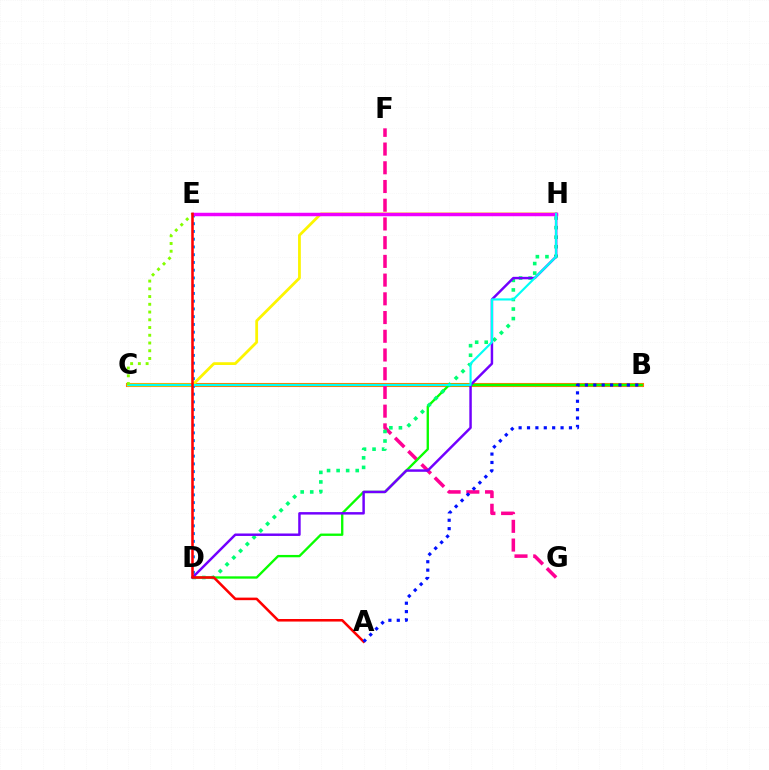{('B', 'C'): [{'color': '#ff7c00', 'line_style': 'solid', 'thickness': 2.94}], ('F', 'G'): [{'color': '#ff0094', 'line_style': 'dashed', 'thickness': 2.54}], ('B', 'D'): [{'color': '#08ff00', 'line_style': 'solid', 'thickness': 1.68}], ('D', 'H'): [{'color': '#00ff74', 'line_style': 'dotted', 'thickness': 2.6}, {'color': '#7200ff', 'line_style': 'solid', 'thickness': 1.77}], ('C', 'H'): [{'color': '#fcf500', 'line_style': 'solid', 'thickness': 2.0}, {'color': '#00fff6', 'line_style': 'solid', 'thickness': 1.54}], ('D', 'E'): [{'color': '#008cff', 'line_style': 'dotted', 'thickness': 2.1}], ('E', 'H'): [{'color': '#ee00ff', 'line_style': 'solid', 'thickness': 2.49}], ('C', 'E'): [{'color': '#84ff00', 'line_style': 'dotted', 'thickness': 2.1}], ('A', 'E'): [{'color': '#ff0000', 'line_style': 'solid', 'thickness': 1.84}], ('A', 'B'): [{'color': '#0010ff', 'line_style': 'dotted', 'thickness': 2.28}]}